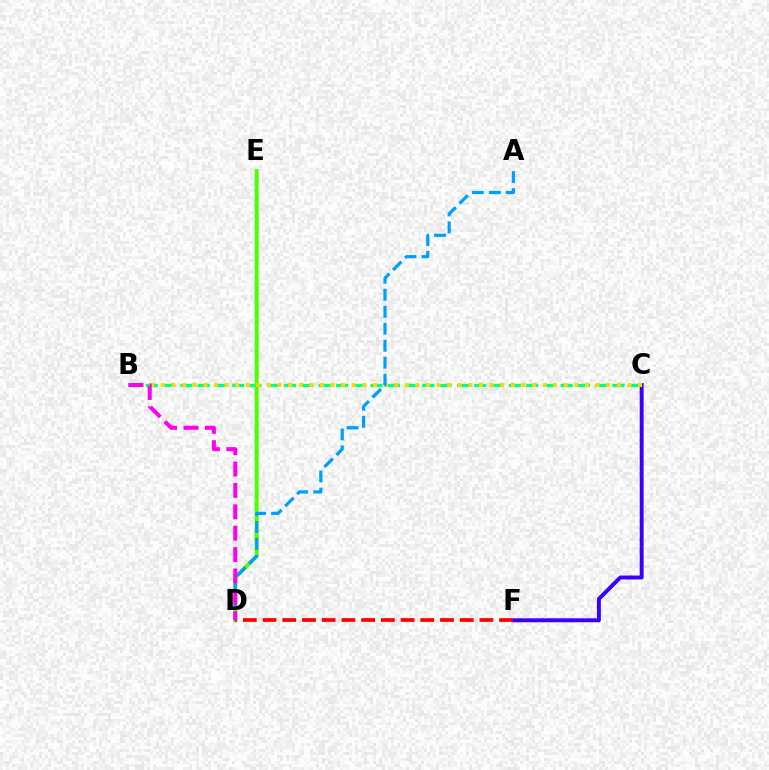{('B', 'C'): [{'color': '#00ff86', 'line_style': 'dashed', 'thickness': 2.35}, {'color': '#ffd500', 'line_style': 'dotted', 'thickness': 2.88}], ('C', 'F'): [{'color': '#3700ff', 'line_style': 'solid', 'thickness': 2.83}], ('D', 'E'): [{'color': '#4fff00', 'line_style': 'solid', 'thickness': 2.89}], ('D', 'F'): [{'color': '#ff0000', 'line_style': 'dashed', 'thickness': 2.68}], ('A', 'D'): [{'color': '#009eff', 'line_style': 'dashed', 'thickness': 2.31}], ('B', 'D'): [{'color': '#ff00ed', 'line_style': 'dashed', 'thickness': 2.9}]}